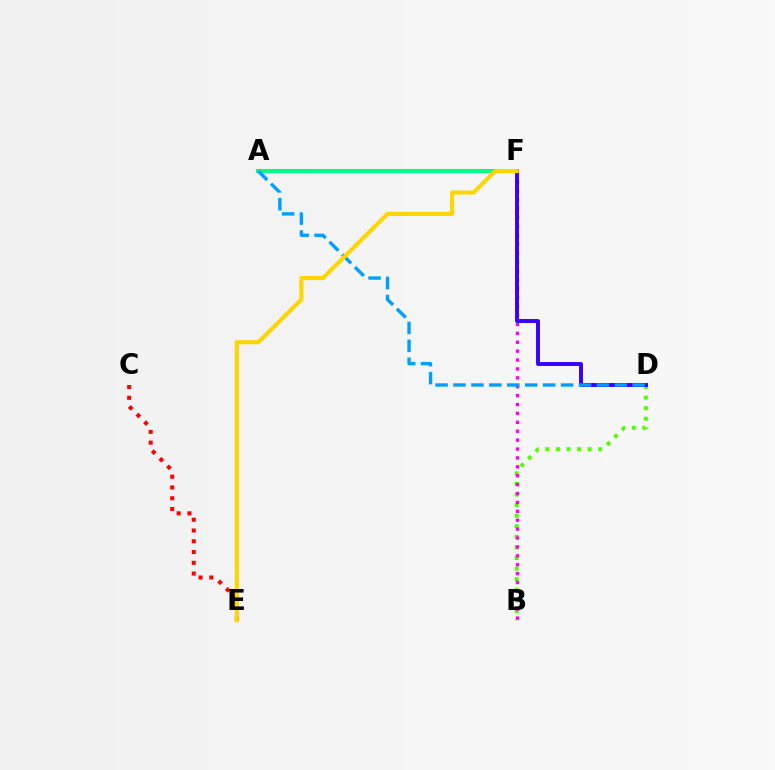{('B', 'D'): [{'color': '#4fff00', 'line_style': 'dotted', 'thickness': 2.87}], ('B', 'F'): [{'color': '#ff00ed', 'line_style': 'dotted', 'thickness': 2.42}], ('A', 'F'): [{'color': '#00ff86', 'line_style': 'solid', 'thickness': 2.92}], ('D', 'F'): [{'color': '#3700ff', 'line_style': 'solid', 'thickness': 2.82}], ('A', 'D'): [{'color': '#009eff', 'line_style': 'dashed', 'thickness': 2.44}], ('C', 'E'): [{'color': '#ff0000', 'line_style': 'dotted', 'thickness': 2.92}], ('E', 'F'): [{'color': '#ffd500', 'line_style': 'solid', 'thickness': 2.96}]}